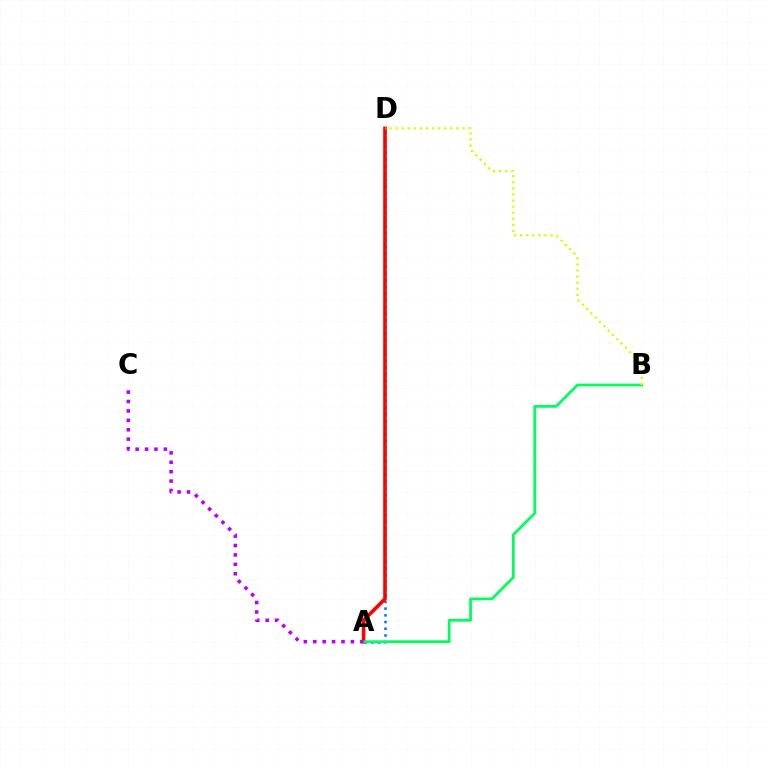{('A', 'D'): [{'color': '#0074ff', 'line_style': 'dotted', 'thickness': 1.82}, {'color': '#ff0000', 'line_style': 'solid', 'thickness': 2.59}], ('A', 'B'): [{'color': '#00ff5c', 'line_style': 'solid', 'thickness': 1.97}], ('A', 'C'): [{'color': '#b900ff', 'line_style': 'dotted', 'thickness': 2.56}], ('B', 'D'): [{'color': '#d1ff00', 'line_style': 'dotted', 'thickness': 1.65}]}